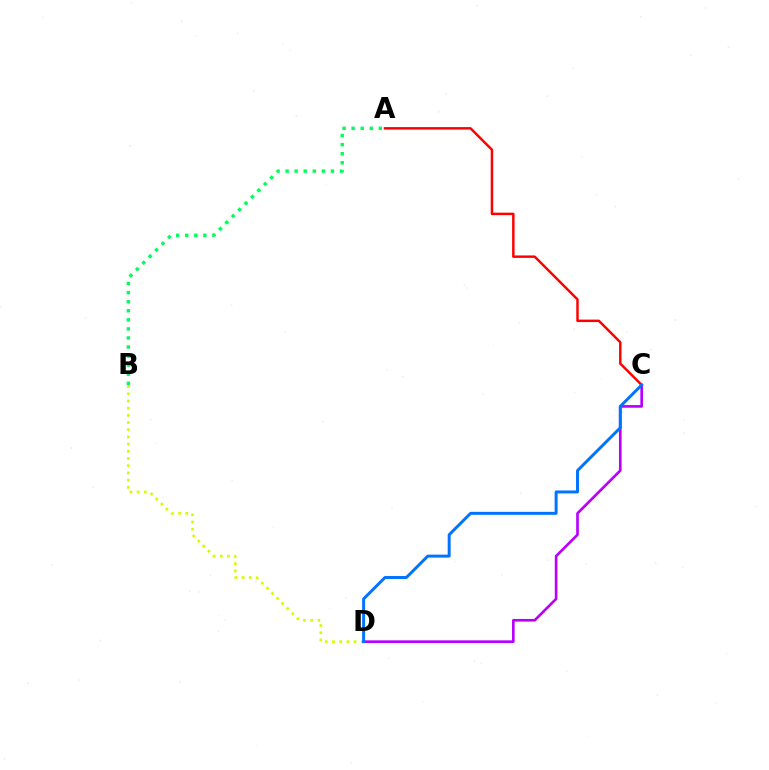{('A', 'B'): [{'color': '#00ff5c', 'line_style': 'dotted', 'thickness': 2.46}], ('B', 'D'): [{'color': '#d1ff00', 'line_style': 'dotted', 'thickness': 1.96}], ('C', 'D'): [{'color': '#b900ff', 'line_style': 'solid', 'thickness': 1.91}, {'color': '#0074ff', 'line_style': 'solid', 'thickness': 2.13}], ('A', 'C'): [{'color': '#ff0000', 'line_style': 'solid', 'thickness': 1.77}]}